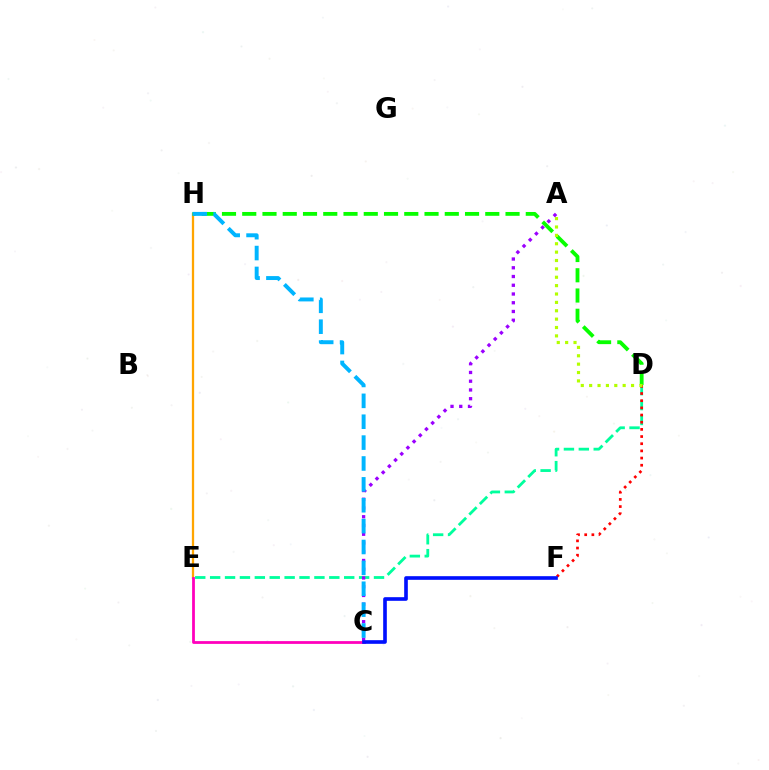{('E', 'H'): [{'color': '#ffa500', 'line_style': 'solid', 'thickness': 1.64}], ('C', 'E'): [{'color': '#ff00bd', 'line_style': 'solid', 'thickness': 2.0}], ('D', 'E'): [{'color': '#00ff9d', 'line_style': 'dashed', 'thickness': 2.02}], ('D', 'F'): [{'color': '#ff0000', 'line_style': 'dotted', 'thickness': 1.95}], ('A', 'C'): [{'color': '#9b00ff', 'line_style': 'dotted', 'thickness': 2.38}], ('D', 'H'): [{'color': '#08ff00', 'line_style': 'dashed', 'thickness': 2.75}], ('A', 'D'): [{'color': '#b3ff00', 'line_style': 'dotted', 'thickness': 2.28}], ('C', 'F'): [{'color': '#0010ff', 'line_style': 'solid', 'thickness': 2.62}], ('C', 'H'): [{'color': '#00b5ff', 'line_style': 'dashed', 'thickness': 2.84}]}